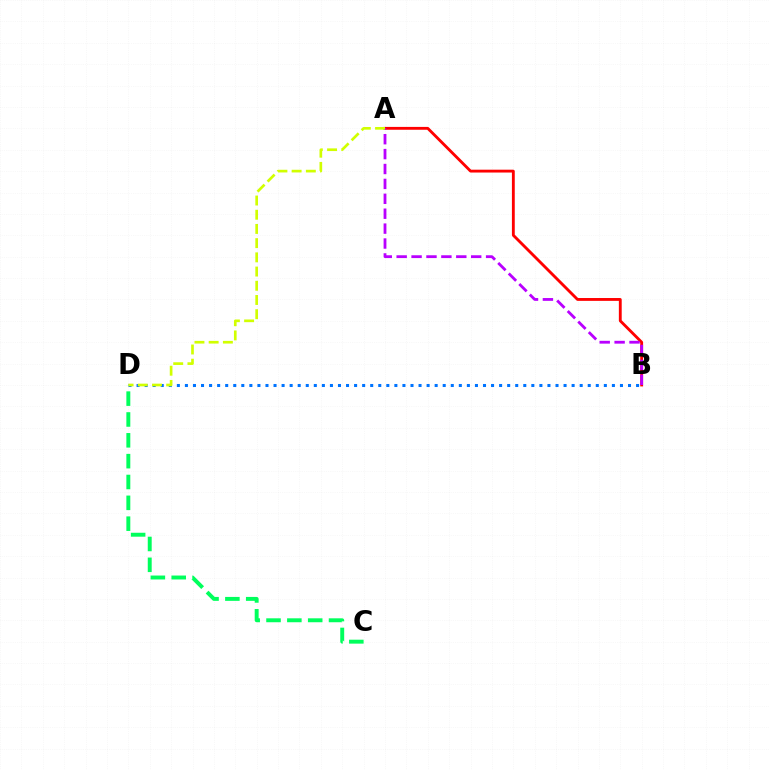{('A', 'B'): [{'color': '#ff0000', 'line_style': 'solid', 'thickness': 2.05}, {'color': '#b900ff', 'line_style': 'dashed', 'thickness': 2.02}], ('B', 'D'): [{'color': '#0074ff', 'line_style': 'dotted', 'thickness': 2.19}], ('C', 'D'): [{'color': '#00ff5c', 'line_style': 'dashed', 'thickness': 2.83}], ('A', 'D'): [{'color': '#d1ff00', 'line_style': 'dashed', 'thickness': 1.93}]}